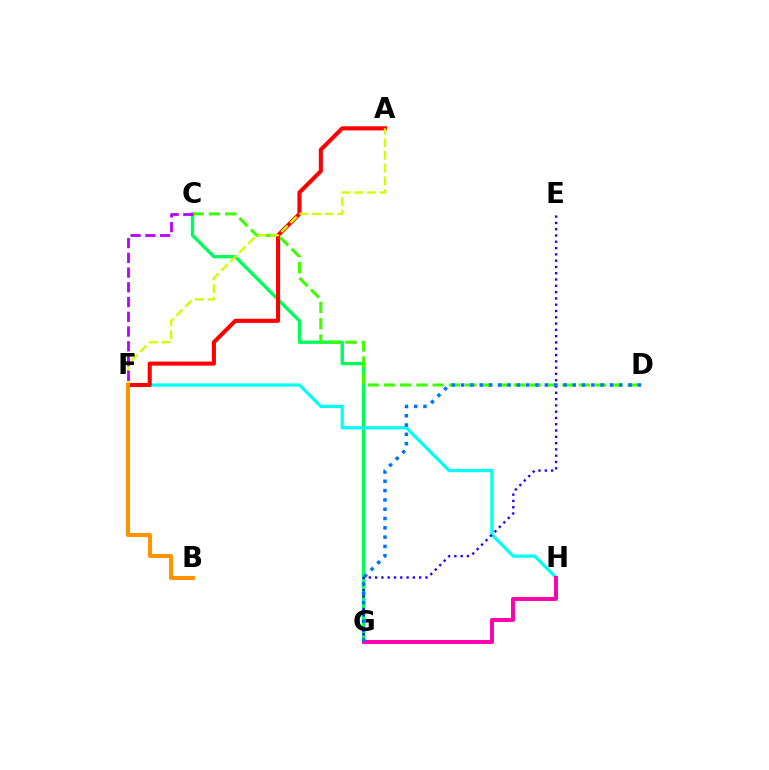{('C', 'G'): [{'color': '#00ff5c', 'line_style': 'solid', 'thickness': 2.43}], ('F', 'H'): [{'color': '#00fff6', 'line_style': 'solid', 'thickness': 2.32}], ('A', 'F'): [{'color': '#ff0000', 'line_style': 'solid', 'thickness': 2.94}, {'color': '#d1ff00', 'line_style': 'dashed', 'thickness': 1.73}], ('C', 'D'): [{'color': '#3dff00', 'line_style': 'dashed', 'thickness': 2.21}], ('E', 'G'): [{'color': '#2500ff', 'line_style': 'dotted', 'thickness': 1.71}], ('B', 'F'): [{'color': '#ff9400', 'line_style': 'solid', 'thickness': 2.94}], ('C', 'F'): [{'color': '#b900ff', 'line_style': 'dashed', 'thickness': 2.0}], ('G', 'H'): [{'color': '#ff00ac', 'line_style': 'solid', 'thickness': 2.82}], ('D', 'G'): [{'color': '#0074ff', 'line_style': 'dotted', 'thickness': 2.53}]}